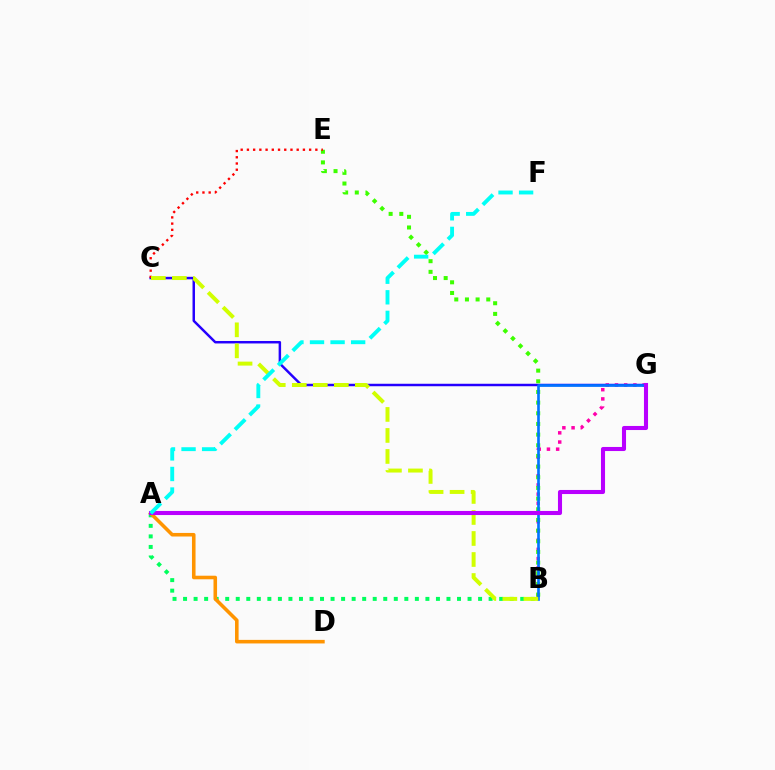{('B', 'G'): [{'color': '#ff00ac', 'line_style': 'dotted', 'thickness': 2.5}, {'color': '#0074ff', 'line_style': 'solid', 'thickness': 1.91}], ('A', 'B'): [{'color': '#00ff5c', 'line_style': 'dotted', 'thickness': 2.86}], ('C', 'G'): [{'color': '#2500ff', 'line_style': 'solid', 'thickness': 1.78}], ('A', 'D'): [{'color': '#ff9400', 'line_style': 'solid', 'thickness': 2.57}], ('B', 'E'): [{'color': '#3dff00', 'line_style': 'dotted', 'thickness': 2.9}], ('C', 'E'): [{'color': '#ff0000', 'line_style': 'dotted', 'thickness': 1.69}], ('B', 'C'): [{'color': '#d1ff00', 'line_style': 'dashed', 'thickness': 2.86}], ('A', 'G'): [{'color': '#b900ff', 'line_style': 'solid', 'thickness': 2.93}], ('A', 'F'): [{'color': '#00fff6', 'line_style': 'dashed', 'thickness': 2.79}]}